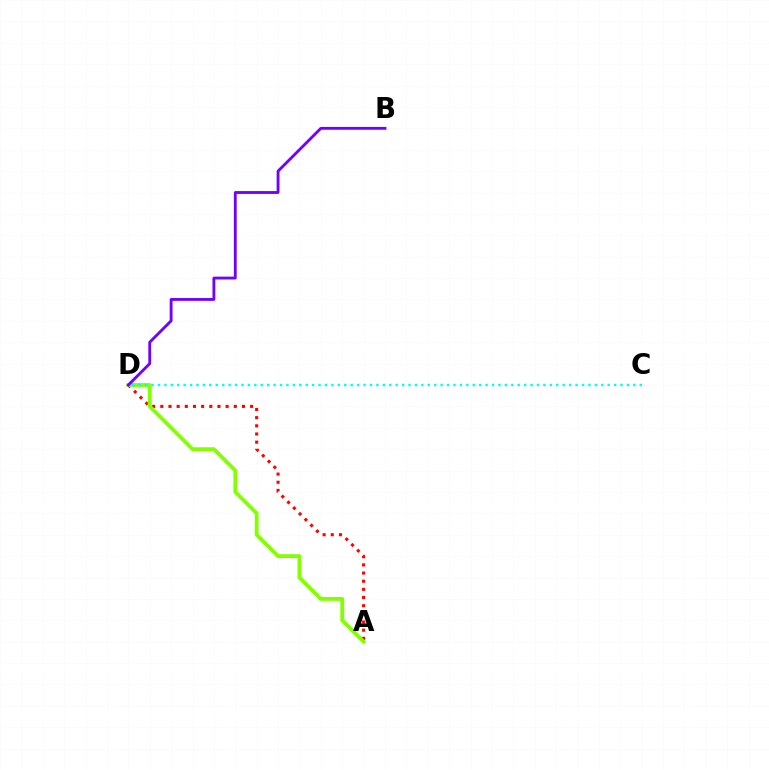{('A', 'D'): [{'color': '#ff0000', 'line_style': 'dotted', 'thickness': 2.22}, {'color': '#84ff00', 'line_style': 'solid', 'thickness': 2.75}], ('C', 'D'): [{'color': '#00fff6', 'line_style': 'dotted', 'thickness': 1.75}], ('B', 'D'): [{'color': '#7200ff', 'line_style': 'solid', 'thickness': 2.04}]}